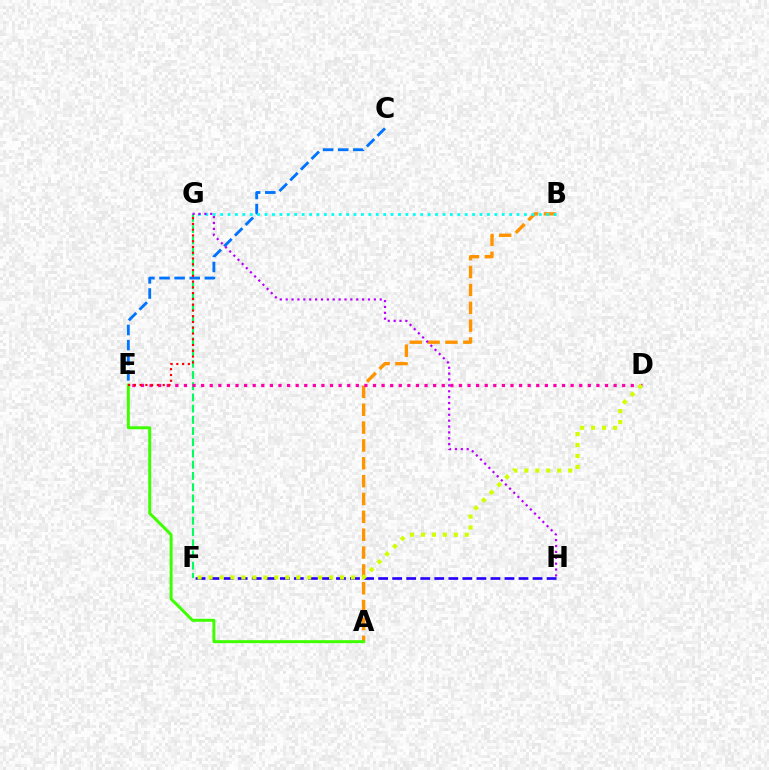{('A', 'B'): [{'color': '#ff9400', 'line_style': 'dashed', 'thickness': 2.43}], ('A', 'E'): [{'color': '#3dff00', 'line_style': 'solid', 'thickness': 2.14}], ('F', 'G'): [{'color': '#00ff5c', 'line_style': 'dashed', 'thickness': 1.52}], ('C', 'E'): [{'color': '#0074ff', 'line_style': 'dashed', 'thickness': 2.05}], ('D', 'E'): [{'color': '#ff00ac', 'line_style': 'dotted', 'thickness': 2.33}], ('B', 'G'): [{'color': '#00fff6', 'line_style': 'dotted', 'thickness': 2.01}], ('F', 'H'): [{'color': '#2500ff', 'line_style': 'dashed', 'thickness': 1.91}], ('G', 'H'): [{'color': '#b900ff', 'line_style': 'dotted', 'thickness': 1.6}], ('D', 'F'): [{'color': '#d1ff00', 'line_style': 'dotted', 'thickness': 2.98}], ('E', 'G'): [{'color': '#ff0000', 'line_style': 'dotted', 'thickness': 1.57}]}